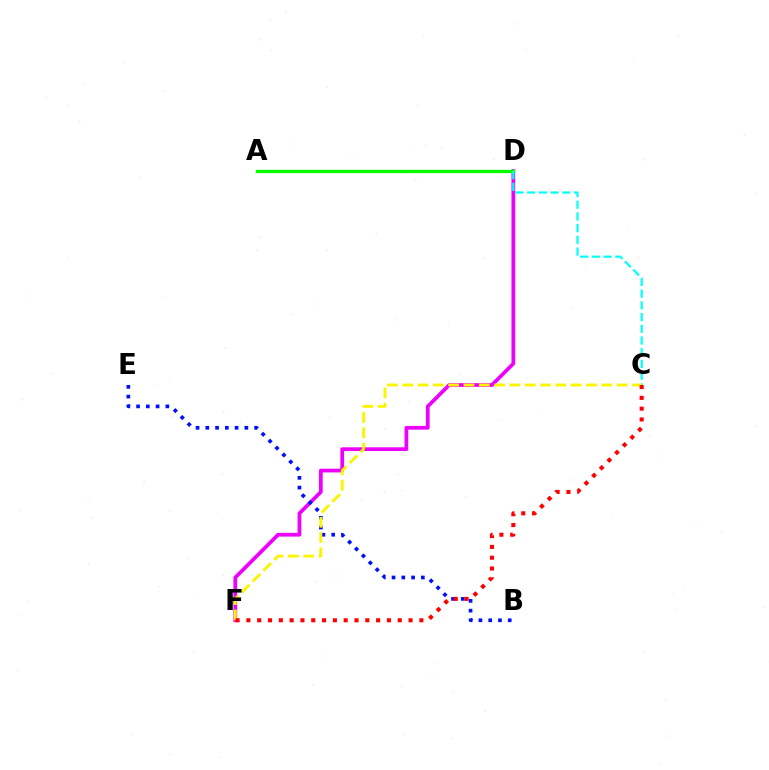{('D', 'F'): [{'color': '#ee00ff', 'line_style': 'solid', 'thickness': 2.69}], ('B', 'E'): [{'color': '#0010ff', 'line_style': 'dotted', 'thickness': 2.65}], ('A', 'D'): [{'color': '#08ff00', 'line_style': 'solid', 'thickness': 2.38}], ('C', 'D'): [{'color': '#00fff6', 'line_style': 'dashed', 'thickness': 1.59}], ('C', 'F'): [{'color': '#fcf500', 'line_style': 'dashed', 'thickness': 2.08}, {'color': '#ff0000', 'line_style': 'dotted', 'thickness': 2.94}]}